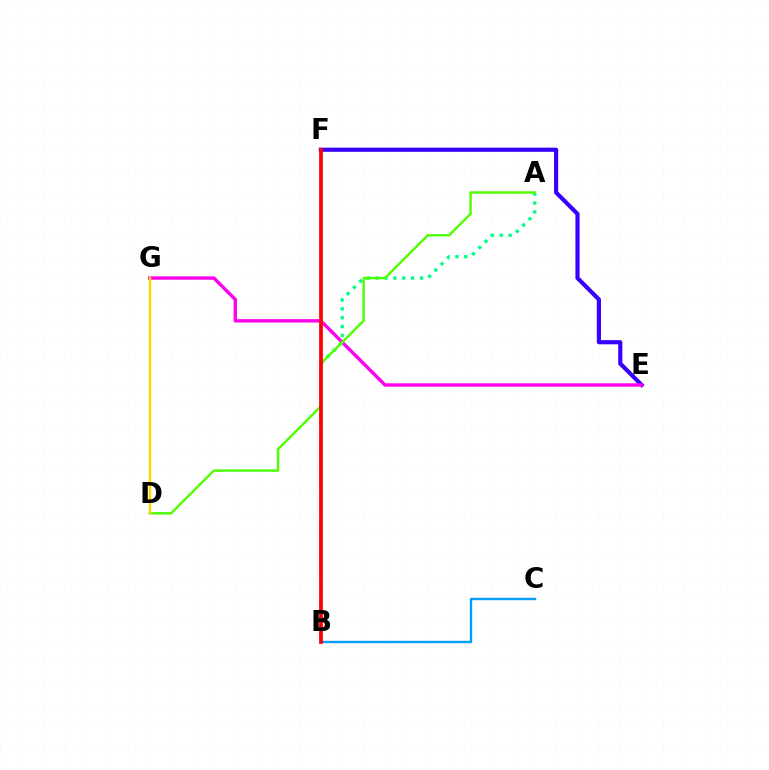{('E', 'F'): [{'color': '#3700ff', 'line_style': 'solid', 'thickness': 2.99}], ('E', 'G'): [{'color': '#ff00ed', 'line_style': 'solid', 'thickness': 2.43}], ('A', 'B'): [{'color': '#00ff86', 'line_style': 'dotted', 'thickness': 2.41}], ('A', 'D'): [{'color': '#4fff00', 'line_style': 'solid', 'thickness': 1.74}], ('B', 'C'): [{'color': '#009eff', 'line_style': 'solid', 'thickness': 1.72}], ('B', 'F'): [{'color': '#ff0000', 'line_style': 'solid', 'thickness': 2.7}], ('D', 'G'): [{'color': '#ffd500', 'line_style': 'solid', 'thickness': 1.73}]}